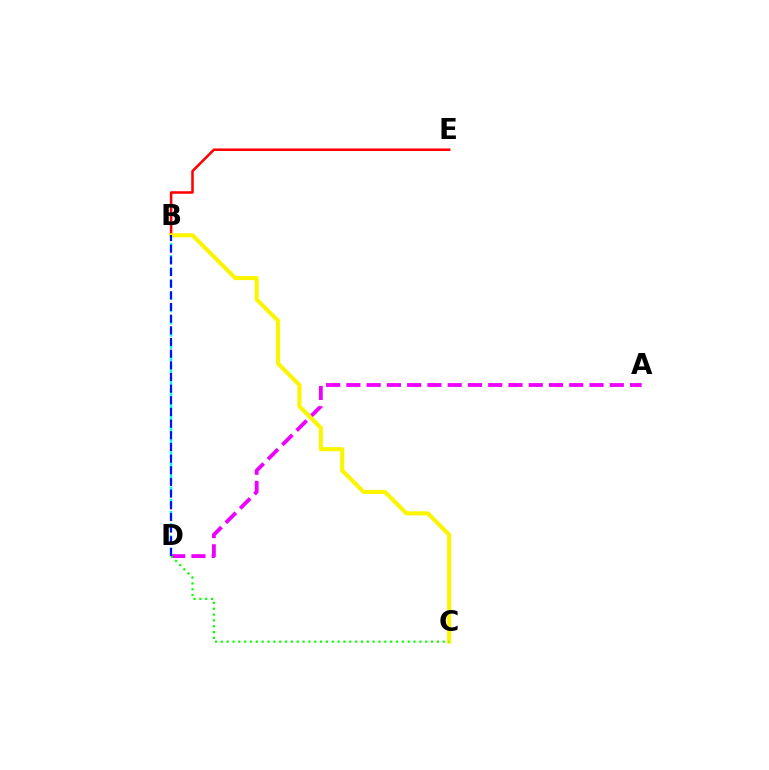{('A', 'D'): [{'color': '#ee00ff', 'line_style': 'dashed', 'thickness': 2.75}], ('B', 'E'): [{'color': '#ff0000', 'line_style': 'solid', 'thickness': 1.83}], ('B', 'D'): [{'color': '#00fff6', 'line_style': 'dashed', 'thickness': 1.66}, {'color': '#0010ff', 'line_style': 'dashed', 'thickness': 1.58}], ('B', 'C'): [{'color': '#fcf500', 'line_style': 'solid', 'thickness': 2.95}], ('C', 'D'): [{'color': '#08ff00', 'line_style': 'dotted', 'thickness': 1.59}]}